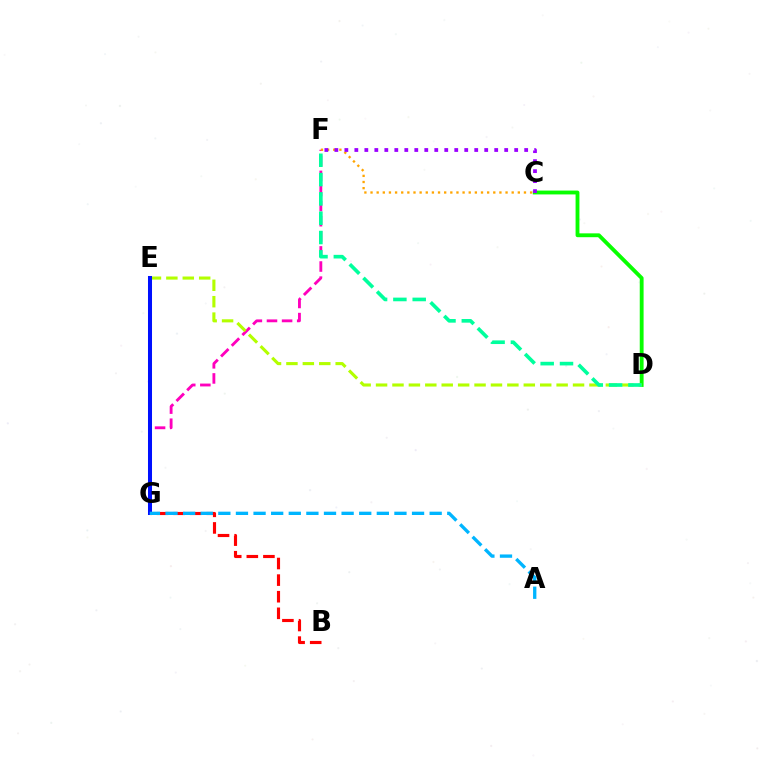{('F', 'G'): [{'color': '#ff00bd', 'line_style': 'dashed', 'thickness': 2.05}], ('C', 'D'): [{'color': '#08ff00', 'line_style': 'solid', 'thickness': 2.77}], ('D', 'E'): [{'color': '#b3ff00', 'line_style': 'dashed', 'thickness': 2.23}], ('E', 'G'): [{'color': '#0010ff', 'line_style': 'solid', 'thickness': 2.9}], ('B', 'G'): [{'color': '#ff0000', 'line_style': 'dashed', 'thickness': 2.25}], ('D', 'F'): [{'color': '#00ff9d', 'line_style': 'dashed', 'thickness': 2.62}], ('C', 'F'): [{'color': '#ffa500', 'line_style': 'dotted', 'thickness': 1.67}, {'color': '#9b00ff', 'line_style': 'dotted', 'thickness': 2.71}], ('A', 'G'): [{'color': '#00b5ff', 'line_style': 'dashed', 'thickness': 2.39}]}